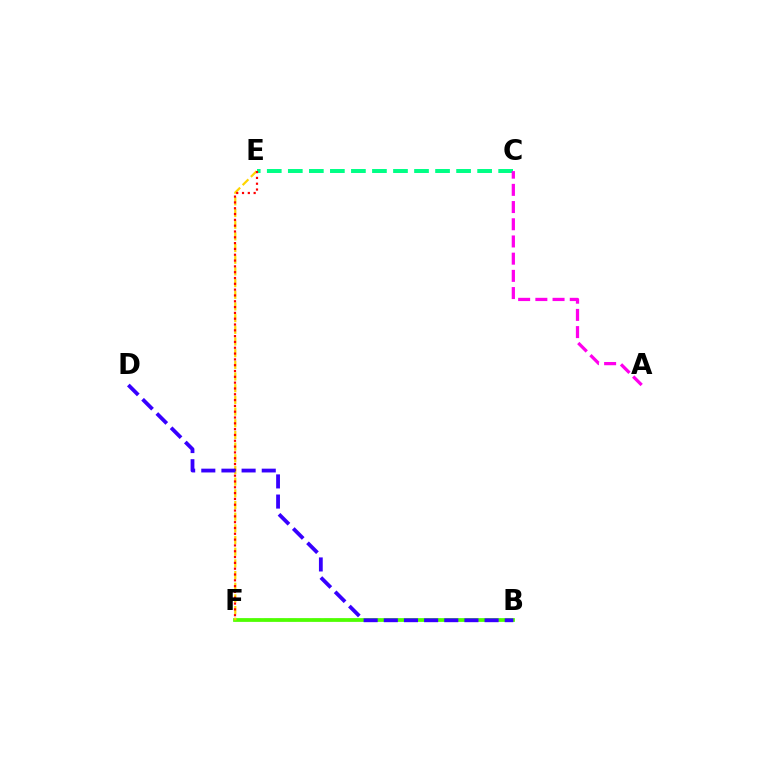{('B', 'F'): [{'color': '#009eff', 'line_style': 'dashed', 'thickness': 1.63}, {'color': '#4fff00', 'line_style': 'solid', 'thickness': 2.7}], ('C', 'E'): [{'color': '#00ff86', 'line_style': 'dashed', 'thickness': 2.86}], ('E', 'F'): [{'color': '#ffd500', 'line_style': 'dashed', 'thickness': 1.59}, {'color': '#ff0000', 'line_style': 'dotted', 'thickness': 1.58}], ('B', 'D'): [{'color': '#3700ff', 'line_style': 'dashed', 'thickness': 2.74}], ('A', 'C'): [{'color': '#ff00ed', 'line_style': 'dashed', 'thickness': 2.34}]}